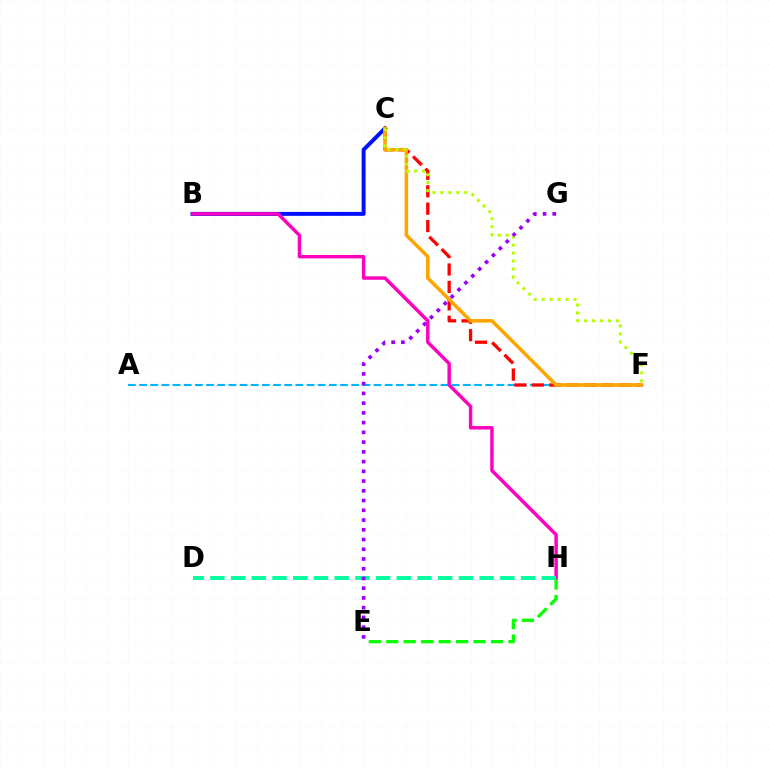{('E', 'H'): [{'color': '#08ff00', 'line_style': 'dashed', 'thickness': 2.37}], ('B', 'C'): [{'color': '#0010ff', 'line_style': 'solid', 'thickness': 2.84}], ('A', 'F'): [{'color': '#00b5ff', 'line_style': 'dashed', 'thickness': 1.52}], ('C', 'F'): [{'color': '#ff0000', 'line_style': 'dashed', 'thickness': 2.37}, {'color': '#ffa500', 'line_style': 'solid', 'thickness': 2.57}, {'color': '#b3ff00', 'line_style': 'dotted', 'thickness': 2.16}], ('B', 'H'): [{'color': '#ff00bd', 'line_style': 'solid', 'thickness': 2.48}], ('D', 'H'): [{'color': '#00ff9d', 'line_style': 'dashed', 'thickness': 2.81}], ('E', 'G'): [{'color': '#9b00ff', 'line_style': 'dotted', 'thickness': 2.65}]}